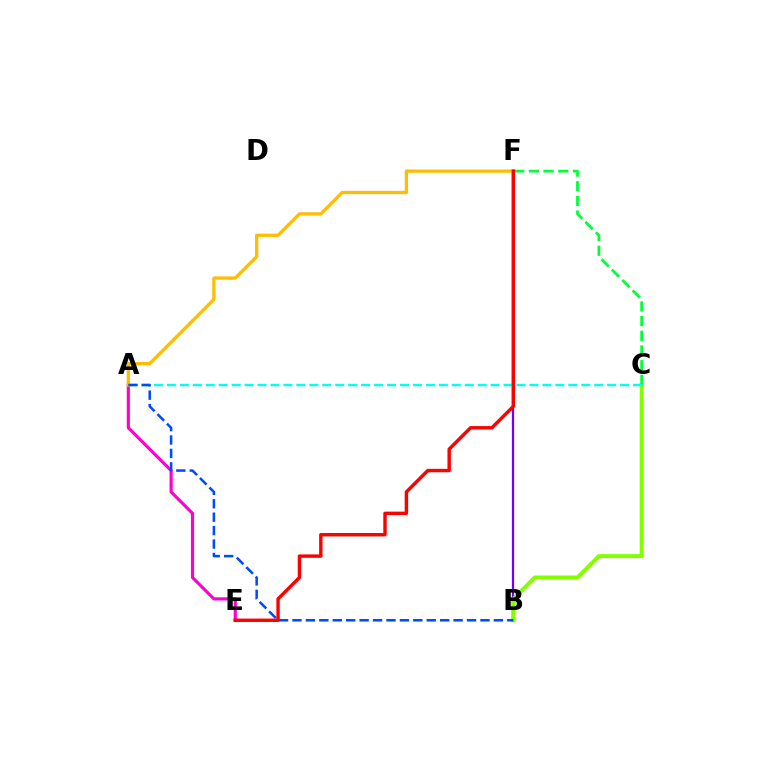{('B', 'F'): [{'color': '#7200ff', 'line_style': 'solid', 'thickness': 1.61}], ('A', 'E'): [{'color': '#ff00cf', 'line_style': 'solid', 'thickness': 2.27}], ('B', 'C'): [{'color': '#84ff00', 'line_style': 'solid', 'thickness': 2.87}], ('C', 'F'): [{'color': '#00ff39', 'line_style': 'dashed', 'thickness': 1.99}], ('A', 'C'): [{'color': '#00fff6', 'line_style': 'dashed', 'thickness': 1.76}], ('A', 'F'): [{'color': '#ffbd00', 'line_style': 'solid', 'thickness': 2.35}], ('E', 'F'): [{'color': '#ff0000', 'line_style': 'solid', 'thickness': 2.46}], ('A', 'B'): [{'color': '#004bff', 'line_style': 'dashed', 'thickness': 1.82}]}